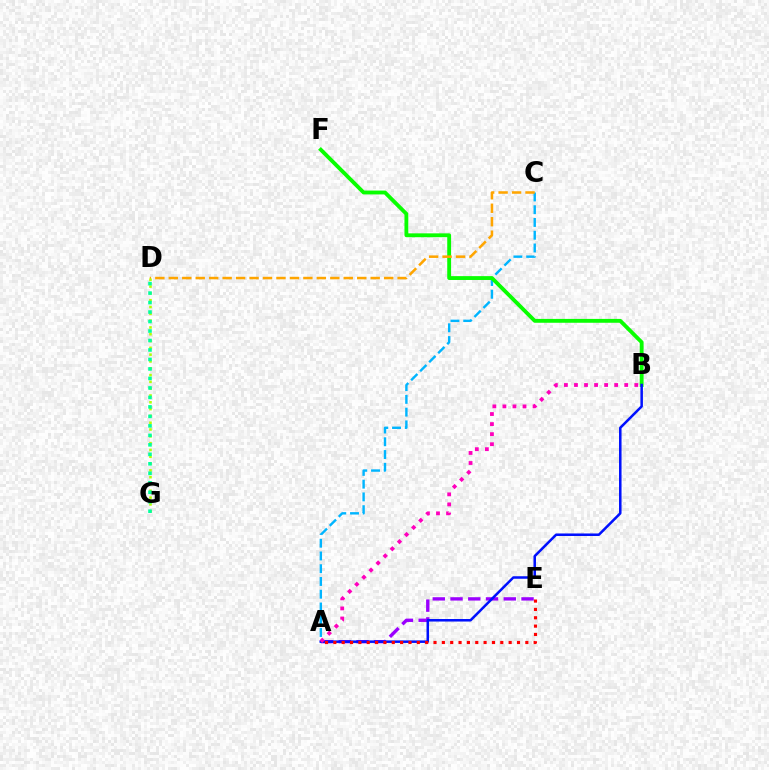{('A', 'C'): [{'color': '#00b5ff', 'line_style': 'dashed', 'thickness': 1.73}], ('B', 'F'): [{'color': '#08ff00', 'line_style': 'solid', 'thickness': 2.77}], ('A', 'E'): [{'color': '#9b00ff', 'line_style': 'dashed', 'thickness': 2.41}, {'color': '#ff0000', 'line_style': 'dotted', 'thickness': 2.27}], ('A', 'B'): [{'color': '#0010ff', 'line_style': 'solid', 'thickness': 1.82}, {'color': '#ff00bd', 'line_style': 'dotted', 'thickness': 2.73}], ('C', 'D'): [{'color': '#ffa500', 'line_style': 'dashed', 'thickness': 1.83}], ('D', 'G'): [{'color': '#b3ff00', 'line_style': 'dotted', 'thickness': 1.85}, {'color': '#00ff9d', 'line_style': 'dotted', 'thickness': 2.58}]}